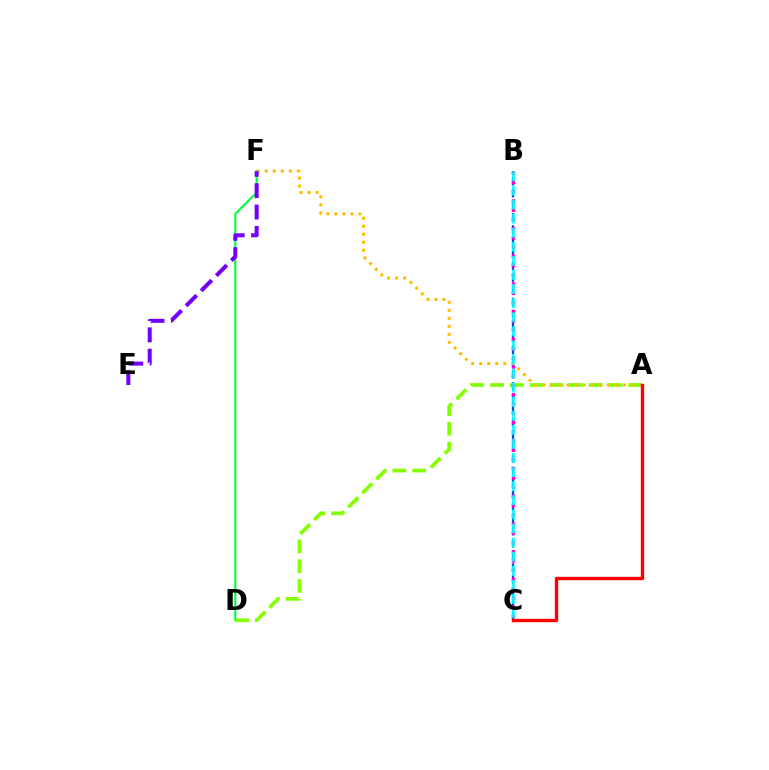{('B', 'C'): [{'color': '#004bff', 'line_style': 'dashed', 'thickness': 1.64}, {'color': '#ff00cf', 'line_style': 'dotted', 'thickness': 2.51}, {'color': '#00fff6', 'line_style': 'dashed', 'thickness': 1.91}], ('D', 'F'): [{'color': '#00ff39', 'line_style': 'solid', 'thickness': 1.5}], ('A', 'D'): [{'color': '#84ff00', 'line_style': 'dashed', 'thickness': 2.68}], ('A', 'F'): [{'color': '#ffbd00', 'line_style': 'dotted', 'thickness': 2.18}], ('E', 'F'): [{'color': '#7200ff', 'line_style': 'dashed', 'thickness': 2.9}], ('A', 'C'): [{'color': '#ff0000', 'line_style': 'solid', 'thickness': 2.43}]}